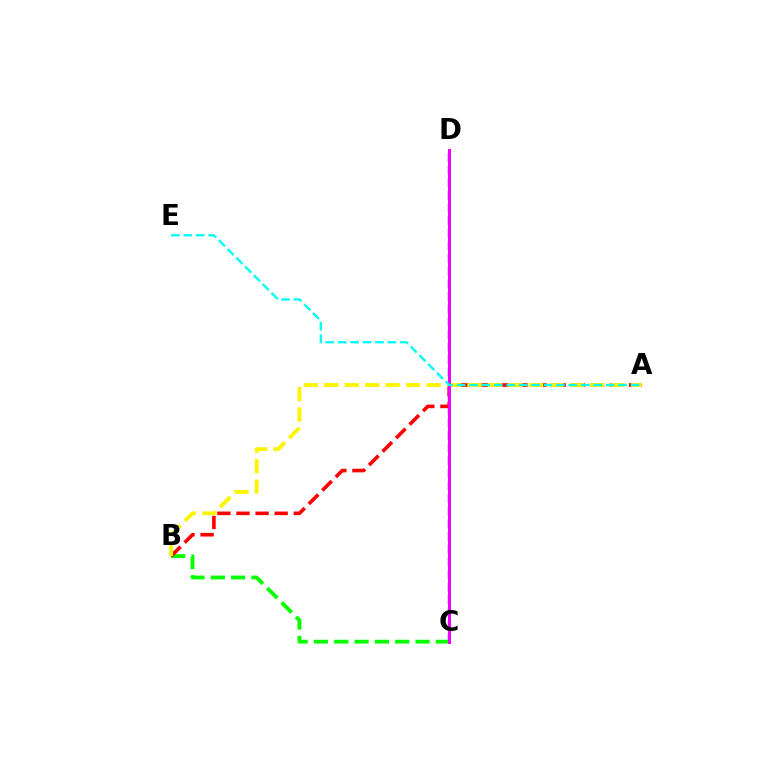{('C', 'D'): [{'color': '#0010ff', 'line_style': 'dashed', 'thickness': 1.72}, {'color': '#ee00ff', 'line_style': 'solid', 'thickness': 2.14}], ('B', 'C'): [{'color': '#08ff00', 'line_style': 'dashed', 'thickness': 2.76}], ('A', 'B'): [{'color': '#ff0000', 'line_style': 'dashed', 'thickness': 2.59}, {'color': '#fcf500', 'line_style': 'dashed', 'thickness': 2.78}], ('A', 'E'): [{'color': '#00fff6', 'line_style': 'dashed', 'thickness': 1.69}]}